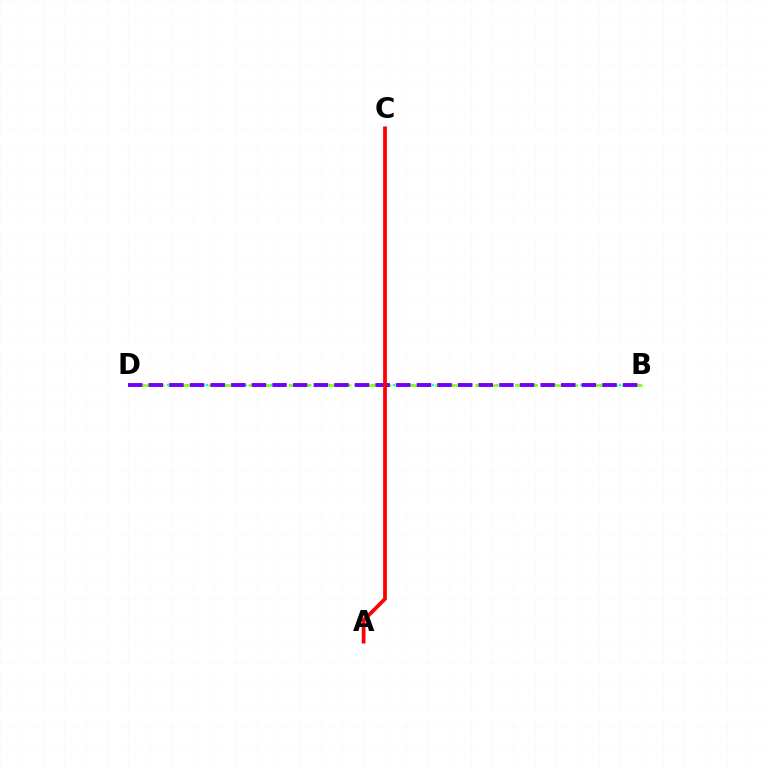{('B', 'D'): [{'color': '#00fff6', 'line_style': 'dotted', 'thickness': 1.75}, {'color': '#84ff00', 'line_style': 'dashed', 'thickness': 1.81}, {'color': '#7200ff', 'line_style': 'dashed', 'thickness': 2.8}], ('A', 'C'): [{'color': '#ff0000', 'line_style': 'solid', 'thickness': 2.7}]}